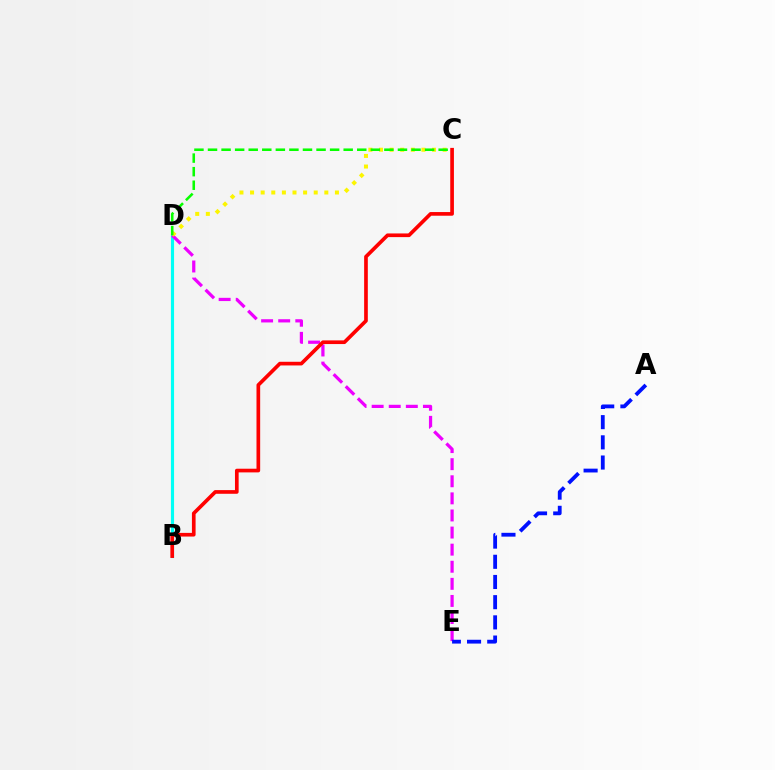{('B', 'D'): [{'color': '#00fff6', 'line_style': 'solid', 'thickness': 2.25}], ('D', 'E'): [{'color': '#ee00ff', 'line_style': 'dashed', 'thickness': 2.32}], ('C', 'D'): [{'color': '#fcf500', 'line_style': 'dotted', 'thickness': 2.88}, {'color': '#08ff00', 'line_style': 'dashed', 'thickness': 1.84}], ('B', 'C'): [{'color': '#ff0000', 'line_style': 'solid', 'thickness': 2.64}], ('A', 'E'): [{'color': '#0010ff', 'line_style': 'dashed', 'thickness': 2.74}]}